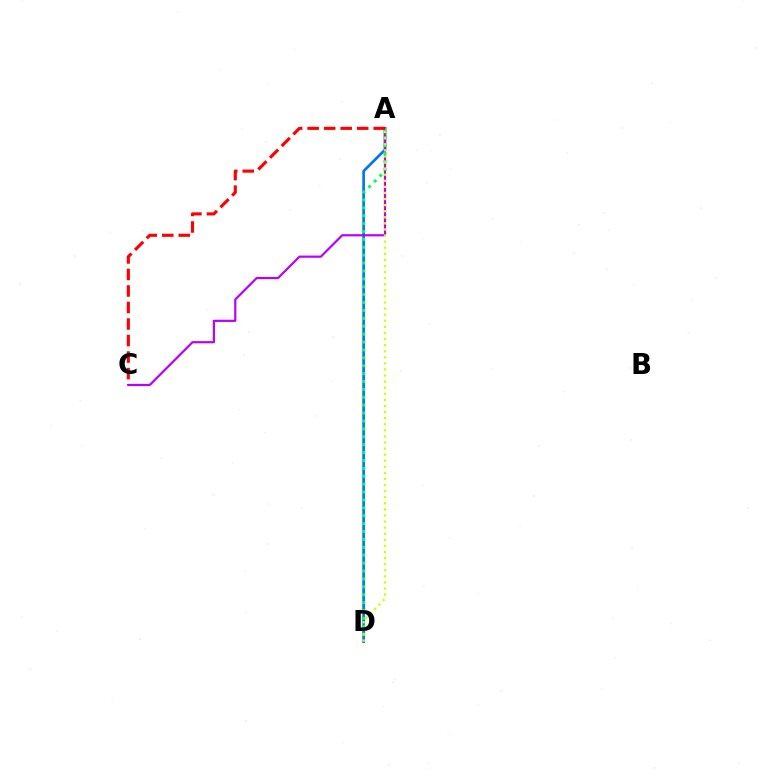{('A', 'D'): [{'color': '#0074ff', 'line_style': 'solid', 'thickness': 1.93}, {'color': '#00ff5c', 'line_style': 'dotted', 'thickness': 2.15}, {'color': '#d1ff00', 'line_style': 'dotted', 'thickness': 1.65}], ('A', 'C'): [{'color': '#b900ff', 'line_style': 'solid', 'thickness': 1.58}, {'color': '#ff0000', 'line_style': 'dashed', 'thickness': 2.24}]}